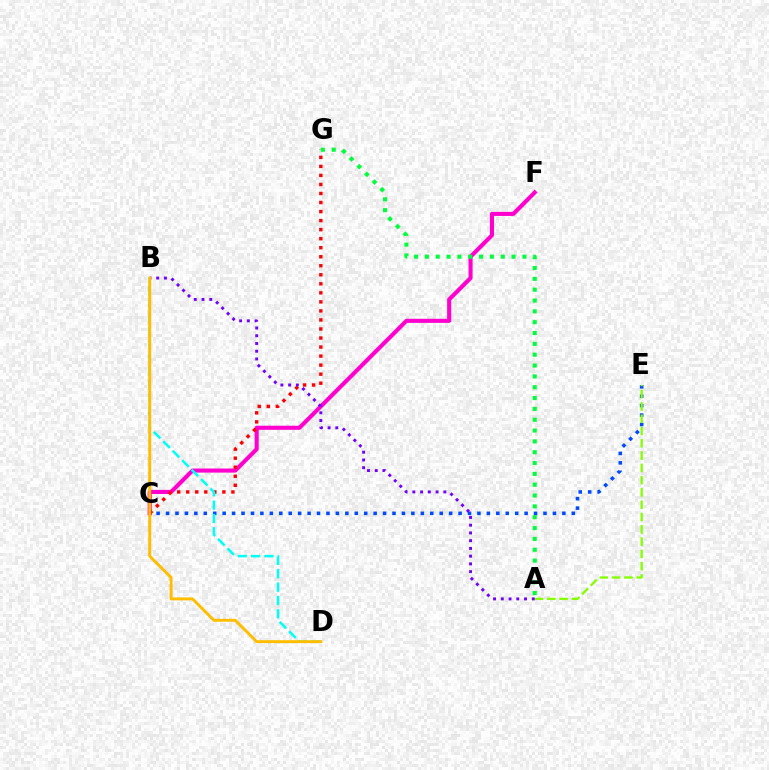{('C', 'F'): [{'color': '#ff00cf', 'line_style': 'solid', 'thickness': 2.95}], ('C', 'E'): [{'color': '#004bff', 'line_style': 'dotted', 'thickness': 2.56}], ('A', 'E'): [{'color': '#84ff00', 'line_style': 'dashed', 'thickness': 1.67}], ('C', 'G'): [{'color': '#ff0000', 'line_style': 'dotted', 'thickness': 2.45}], ('A', 'B'): [{'color': '#7200ff', 'line_style': 'dotted', 'thickness': 2.1}], ('B', 'D'): [{'color': '#00fff6', 'line_style': 'dashed', 'thickness': 1.81}, {'color': '#ffbd00', 'line_style': 'solid', 'thickness': 2.11}], ('A', 'G'): [{'color': '#00ff39', 'line_style': 'dotted', 'thickness': 2.94}]}